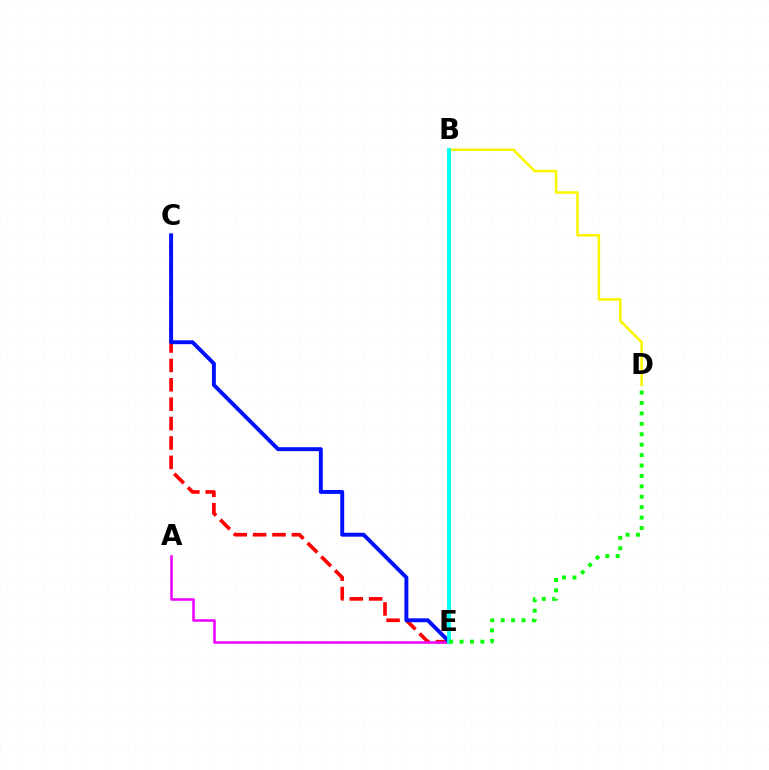{('C', 'E'): [{'color': '#ff0000', 'line_style': 'dashed', 'thickness': 2.63}, {'color': '#0010ff', 'line_style': 'solid', 'thickness': 2.83}], ('A', 'E'): [{'color': '#ee00ff', 'line_style': 'solid', 'thickness': 1.83}], ('B', 'D'): [{'color': '#fcf500', 'line_style': 'solid', 'thickness': 1.82}], ('B', 'E'): [{'color': '#00fff6', 'line_style': 'solid', 'thickness': 2.76}], ('D', 'E'): [{'color': '#08ff00', 'line_style': 'dotted', 'thickness': 2.83}]}